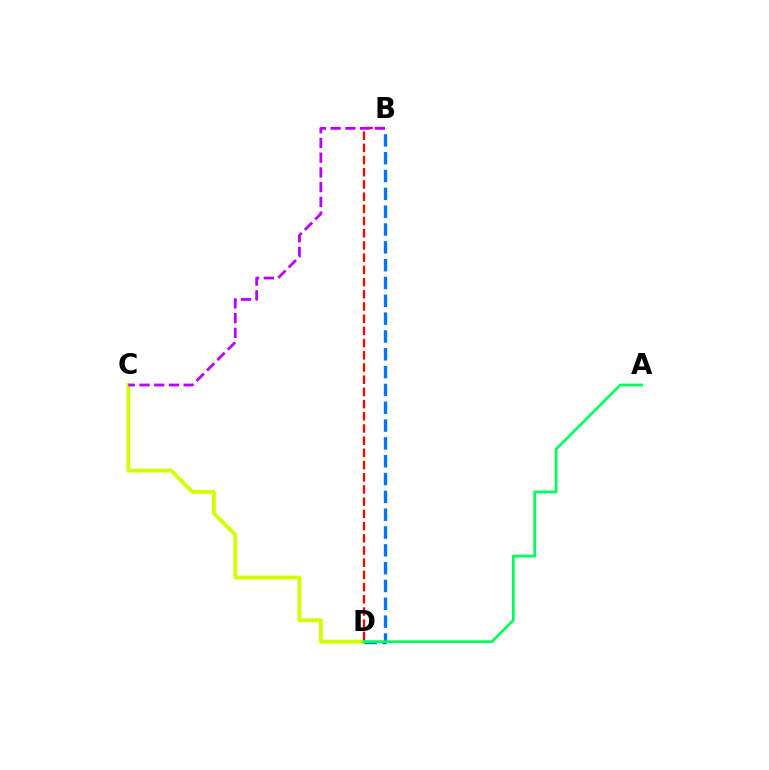{('C', 'D'): [{'color': '#d1ff00', 'line_style': 'solid', 'thickness': 2.75}], ('B', 'D'): [{'color': '#0074ff', 'line_style': 'dashed', 'thickness': 2.42}, {'color': '#ff0000', 'line_style': 'dashed', 'thickness': 1.66}], ('A', 'D'): [{'color': '#00ff5c', 'line_style': 'solid', 'thickness': 1.98}], ('B', 'C'): [{'color': '#b900ff', 'line_style': 'dashed', 'thickness': 2.0}]}